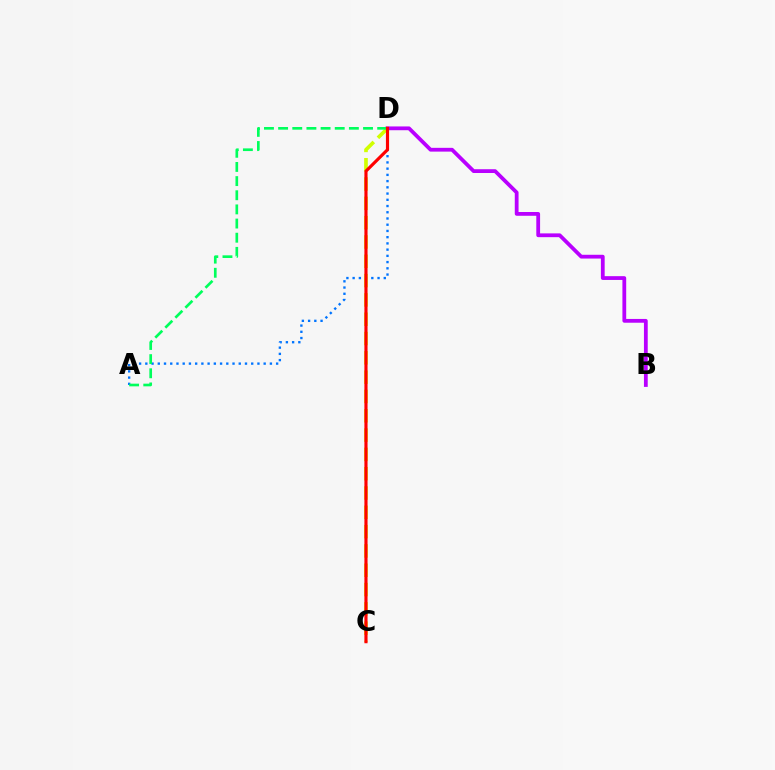{('A', 'D'): [{'color': '#0074ff', 'line_style': 'dotted', 'thickness': 1.69}, {'color': '#00ff5c', 'line_style': 'dashed', 'thickness': 1.92}], ('B', 'D'): [{'color': '#b900ff', 'line_style': 'solid', 'thickness': 2.72}], ('C', 'D'): [{'color': '#d1ff00', 'line_style': 'dashed', 'thickness': 2.62}, {'color': '#ff0000', 'line_style': 'solid', 'thickness': 2.27}]}